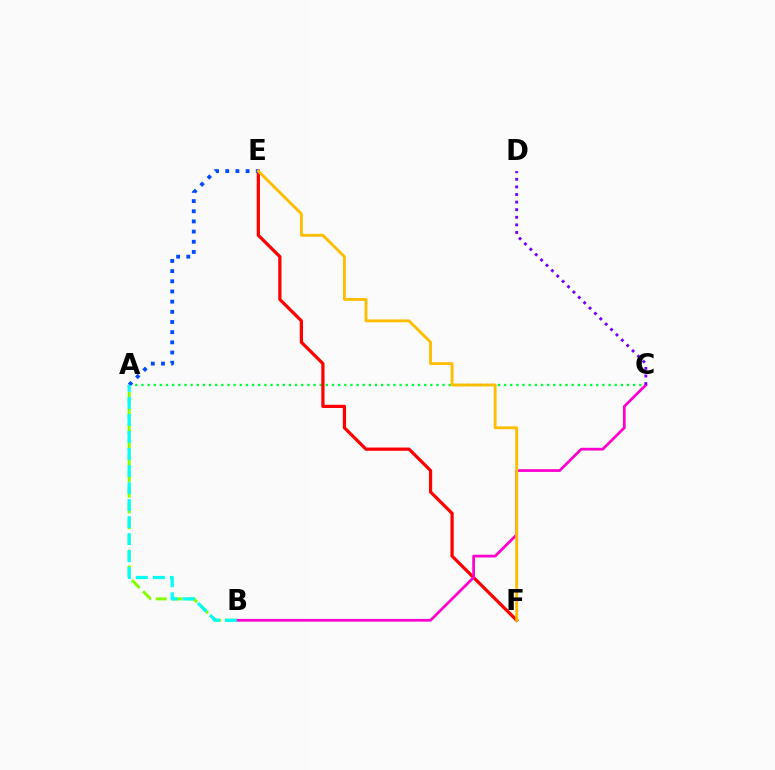{('A', 'C'): [{'color': '#00ff39', 'line_style': 'dotted', 'thickness': 1.67}], ('E', 'F'): [{'color': '#ff0000', 'line_style': 'solid', 'thickness': 2.32}, {'color': '#ffbd00', 'line_style': 'solid', 'thickness': 2.05}], ('A', 'B'): [{'color': '#84ff00', 'line_style': 'dashed', 'thickness': 2.14}, {'color': '#00fff6', 'line_style': 'dashed', 'thickness': 2.31}], ('B', 'C'): [{'color': '#ff00cf', 'line_style': 'solid', 'thickness': 1.97}], ('A', 'E'): [{'color': '#004bff', 'line_style': 'dotted', 'thickness': 2.76}], ('C', 'D'): [{'color': '#7200ff', 'line_style': 'dotted', 'thickness': 2.06}]}